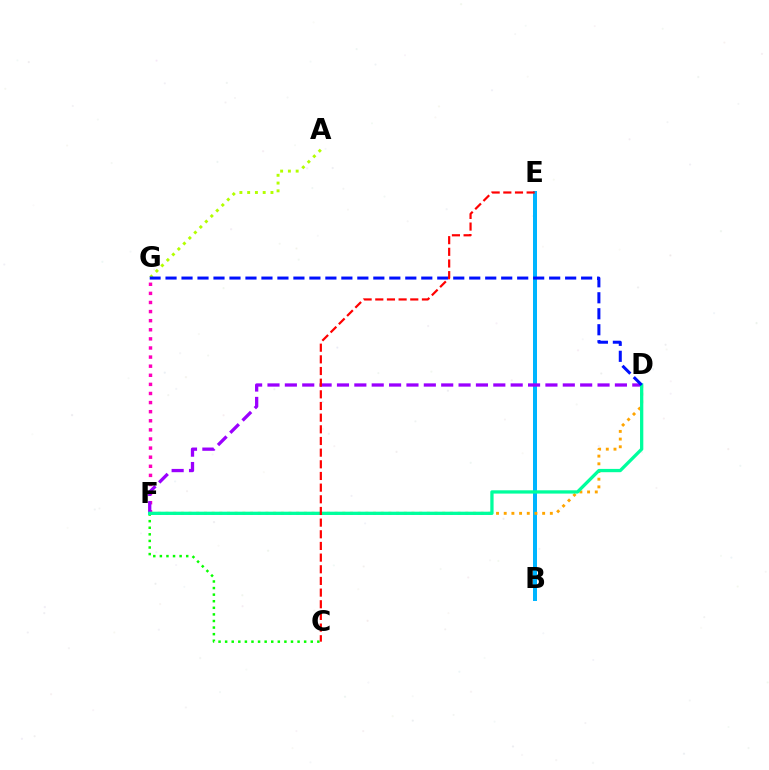{('C', 'F'): [{'color': '#08ff00', 'line_style': 'dotted', 'thickness': 1.79}], ('F', 'G'): [{'color': '#ff00bd', 'line_style': 'dotted', 'thickness': 2.47}], ('B', 'E'): [{'color': '#00b5ff', 'line_style': 'solid', 'thickness': 2.87}], ('A', 'G'): [{'color': '#b3ff00', 'line_style': 'dotted', 'thickness': 2.11}], ('D', 'F'): [{'color': '#ffa500', 'line_style': 'dotted', 'thickness': 2.09}, {'color': '#9b00ff', 'line_style': 'dashed', 'thickness': 2.36}, {'color': '#00ff9d', 'line_style': 'solid', 'thickness': 2.37}], ('D', 'G'): [{'color': '#0010ff', 'line_style': 'dashed', 'thickness': 2.17}], ('C', 'E'): [{'color': '#ff0000', 'line_style': 'dashed', 'thickness': 1.58}]}